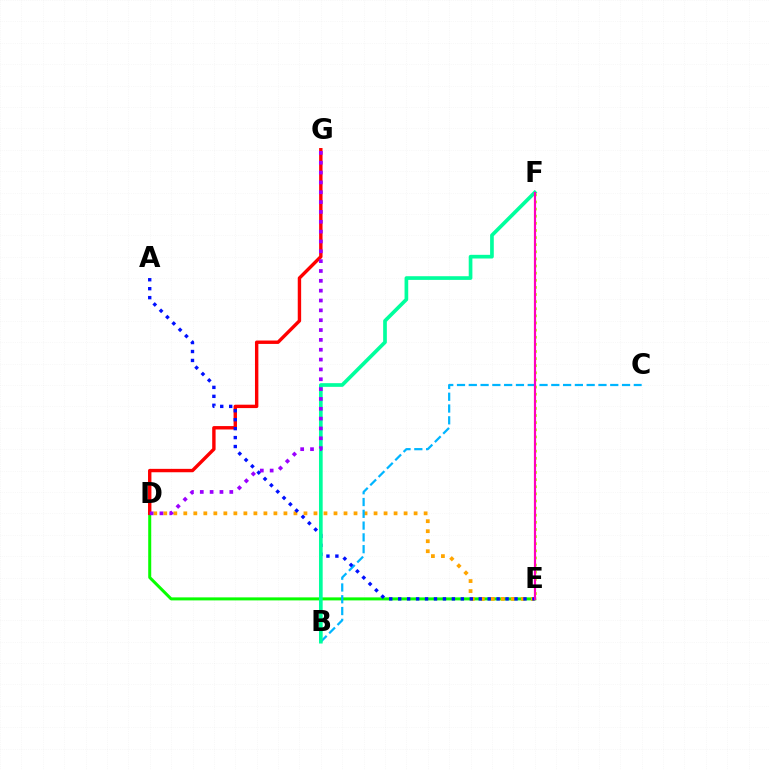{('D', 'E'): [{'color': '#08ff00', 'line_style': 'solid', 'thickness': 2.17}, {'color': '#ffa500', 'line_style': 'dotted', 'thickness': 2.72}], ('D', 'G'): [{'color': '#ff0000', 'line_style': 'solid', 'thickness': 2.45}, {'color': '#9b00ff', 'line_style': 'dotted', 'thickness': 2.67}], ('B', 'C'): [{'color': '#00b5ff', 'line_style': 'dashed', 'thickness': 1.6}], ('A', 'E'): [{'color': '#0010ff', 'line_style': 'dotted', 'thickness': 2.43}], ('B', 'F'): [{'color': '#00ff9d', 'line_style': 'solid', 'thickness': 2.65}], ('E', 'F'): [{'color': '#b3ff00', 'line_style': 'dotted', 'thickness': 1.93}, {'color': '#ff00bd', 'line_style': 'solid', 'thickness': 1.58}]}